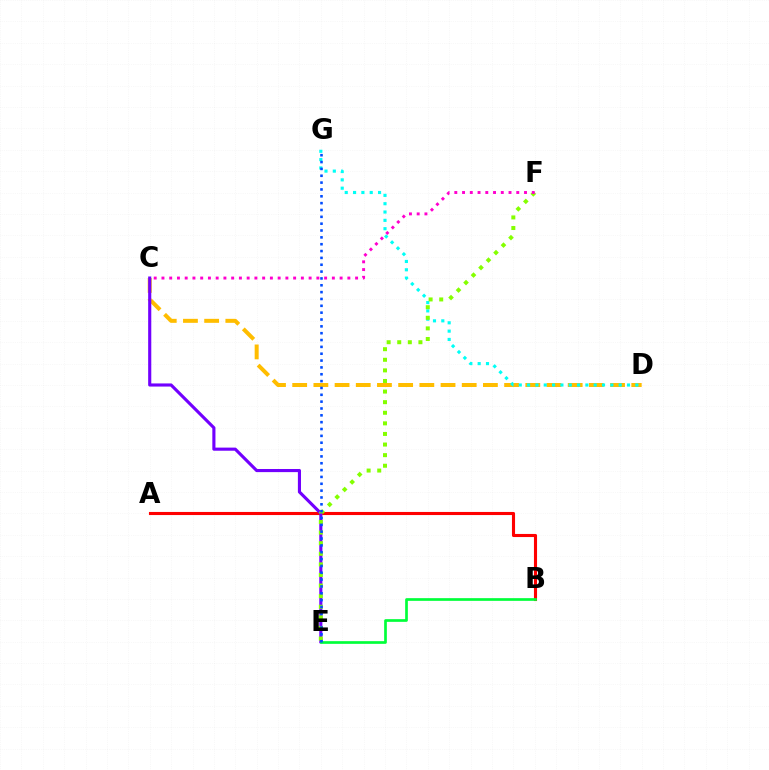{('C', 'D'): [{'color': '#ffbd00', 'line_style': 'dashed', 'thickness': 2.88}], ('A', 'B'): [{'color': '#ff0000', 'line_style': 'solid', 'thickness': 2.24}], ('C', 'E'): [{'color': '#7200ff', 'line_style': 'solid', 'thickness': 2.25}], ('B', 'E'): [{'color': '#00ff39', 'line_style': 'solid', 'thickness': 1.94}], ('D', 'G'): [{'color': '#00fff6', 'line_style': 'dotted', 'thickness': 2.26}], ('E', 'F'): [{'color': '#84ff00', 'line_style': 'dotted', 'thickness': 2.88}], ('E', 'G'): [{'color': '#004bff', 'line_style': 'dotted', 'thickness': 1.86}], ('C', 'F'): [{'color': '#ff00cf', 'line_style': 'dotted', 'thickness': 2.1}]}